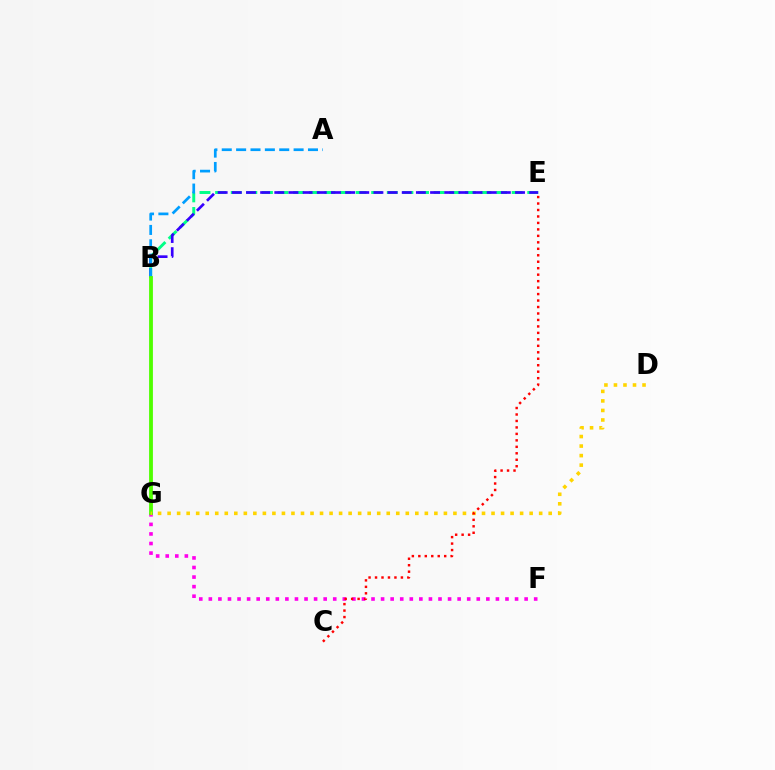{('B', 'E'): [{'color': '#00ff86', 'line_style': 'dashed', 'thickness': 2.12}, {'color': '#3700ff', 'line_style': 'dashed', 'thickness': 1.92}], ('F', 'G'): [{'color': '#ff00ed', 'line_style': 'dotted', 'thickness': 2.6}], ('A', 'B'): [{'color': '#009eff', 'line_style': 'dashed', 'thickness': 1.95}], ('B', 'G'): [{'color': '#4fff00', 'line_style': 'solid', 'thickness': 2.75}], ('D', 'G'): [{'color': '#ffd500', 'line_style': 'dotted', 'thickness': 2.59}], ('C', 'E'): [{'color': '#ff0000', 'line_style': 'dotted', 'thickness': 1.76}]}